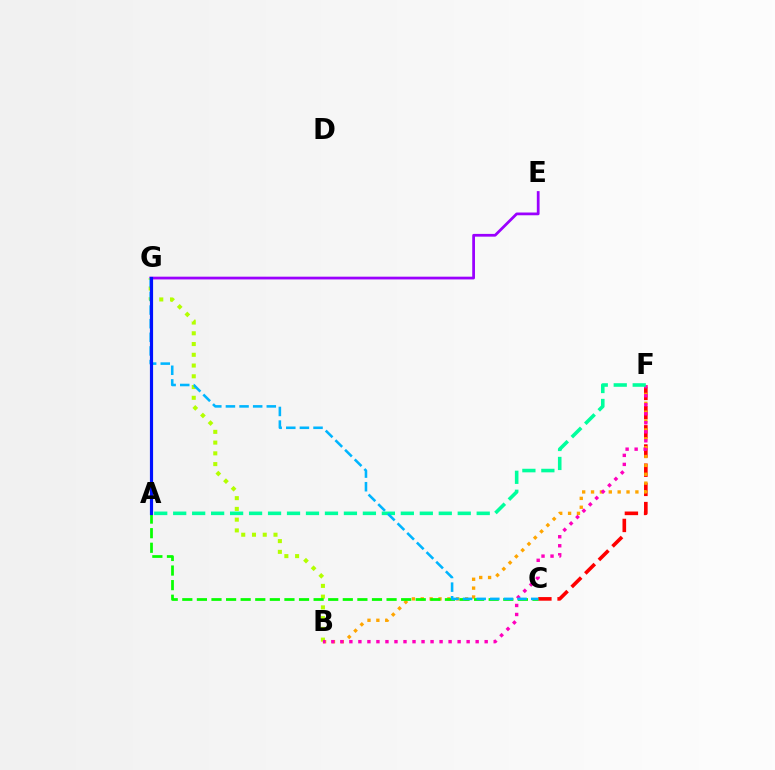{('C', 'F'): [{'color': '#ff0000', 'line_style': 'dashed', 'thickness': 2.61}], ('E', 'G'): [{'color': '#9b00ff', 'line_style': 'solid', 'thickness': 1.98}], ('B', 'F'): [{'color': '#ffa500', 'line_style': 'dotted', 'thickness': 2.41}, {'color': '#ff00bd', 'line_style': 'dotted', 'thickness': 2.45}], ('B', 'G'): [{'color': '#b3ff00', 'line_style': 'dotted', 'thickness': 2.92}], ('A', 'C'): [{'color': '#08ff00', 'line_style': 'dashed', 'thickness': 1.98}], ('A', 'F'): [{'color': '#00ff9d', 'line_style': 'dashed', 'thickness': 2.58}], ('C', 'G'): [{'color': '#00b5ff', 'line_style': 'dashed', 'thickness': 1.85}], ('A', 'G'): [{'color': '#0010ff', 'line_style': 'solid', 'thickness': 2.28}]}